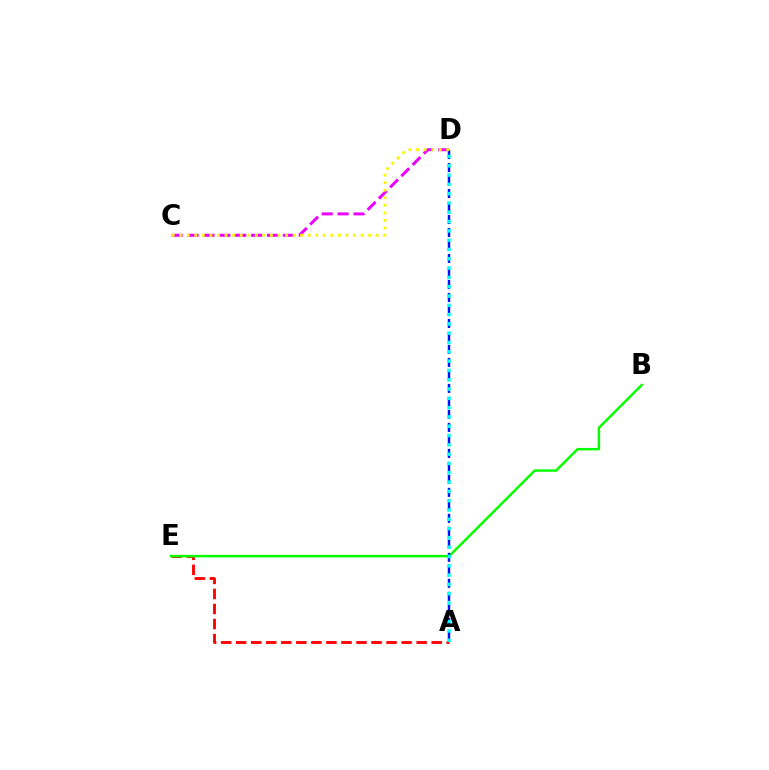{('C', 'D'): [{'color': '#ee00ff', 'line_style': 'dashed', 'thickness': 2.16}, {'color': '#fcf500', 'line_style': 'dotted', 'thickness': 2.05}], ('A', 'E'): [{'color': '#ff0000', 'line_style': 'dashed', 'thickness': 2.04}], ('B', 'E'): [{'color': '#08ff00', 'line_style': 'solid', 'thickness': 1.79}], ('A', 'D'): [{'color': '#0010ff', 'line_style': 'dashed', 'thickness': 1.77}, {'color': '#00fff6', 'line_style': 'dotted', 'thickness': 2.53}]}